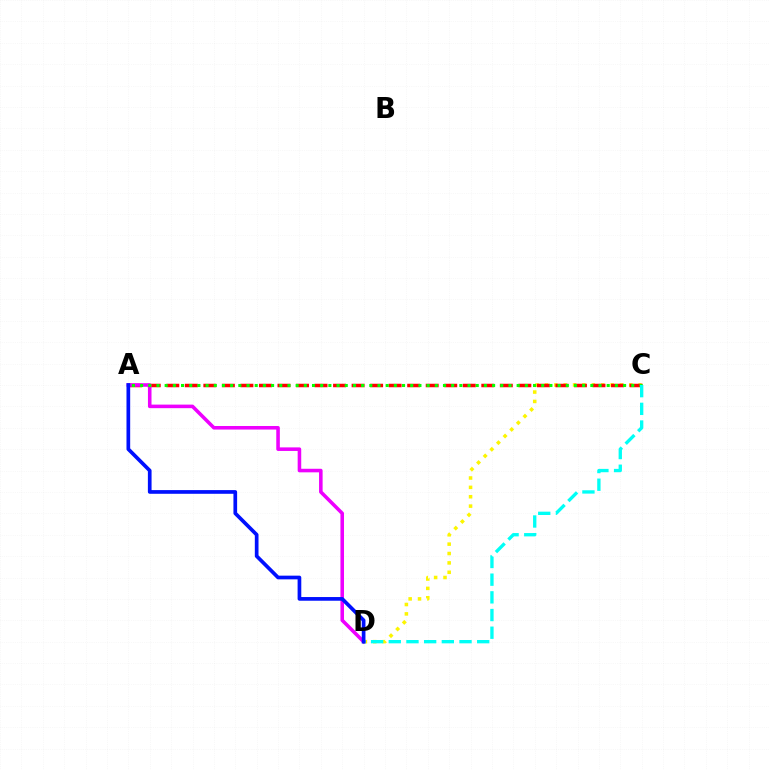{('C', 'D'): [{'color': '#fcf500', 'line_style': 'dotted', 'thickness': 2.55}, {'color': '#00fff6', 'line_style': 'dashed', 'thickness': 2.4}], ('A', 'C'): [{'color': '#ff0000', 'line_style': 'dashed', 'thickness': 2.52}, {'color': '#08ff00', 'line_style': 'dotted', 'thickness': 2.22}], ('A', 'D'): [{'color': '#ee00ff', 'line_style': 'solid', 'thickness': 2.57}, {'color': '#0010ff', 'line_style': 'solid', 'thickness': 2.66}]}